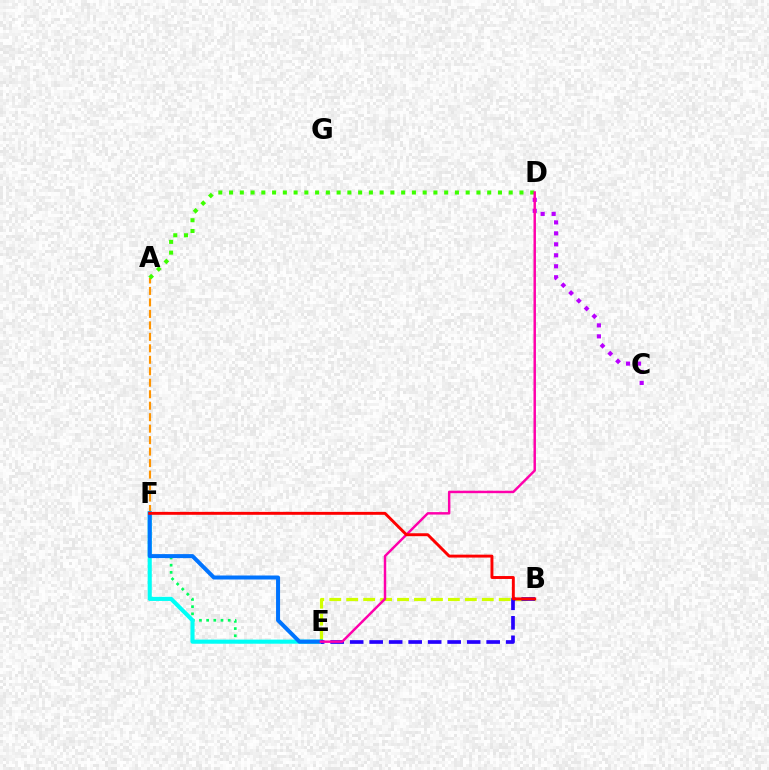{('B', 'E'): [{'color': '#d1ff00', 'line_style': 'dashed', 'thickness': 2.3}, {'color': '#2500ff', 'line_style': 'dashed', 'thickness': 2.65}], ('C', 'D'): [{'color': '#b900ff', 'line_style': 'dotted', 'thickness': 2.98}], ('E', 'F'): [{'color': '#00ff5c', 'line_style': 'dotted', 'thickness': 1.95}, {'color': '#00fff6', 'line_style': 'solid', 'thickness': 2.96}, {'color': '#0074ff', 'line_style': 'solid', 'thickness': 2.88}], ('A', 'F'): [{'color': '#ff9400', 'line_style': 'dashed', 'thickness': 1.56}], ('A', 'D'): [{'color': '#3dff00', 'line_style': 'dotted', 'thickness': 2.92}], ('D', 'E'): [{'color': '#ff00ac', 'line_style': 'solid', 'thickness': 1.77}], ('B', 'F'): [{'color': '#ff0000', 'line_style': 'solid', 'thickness': 2.1}]}